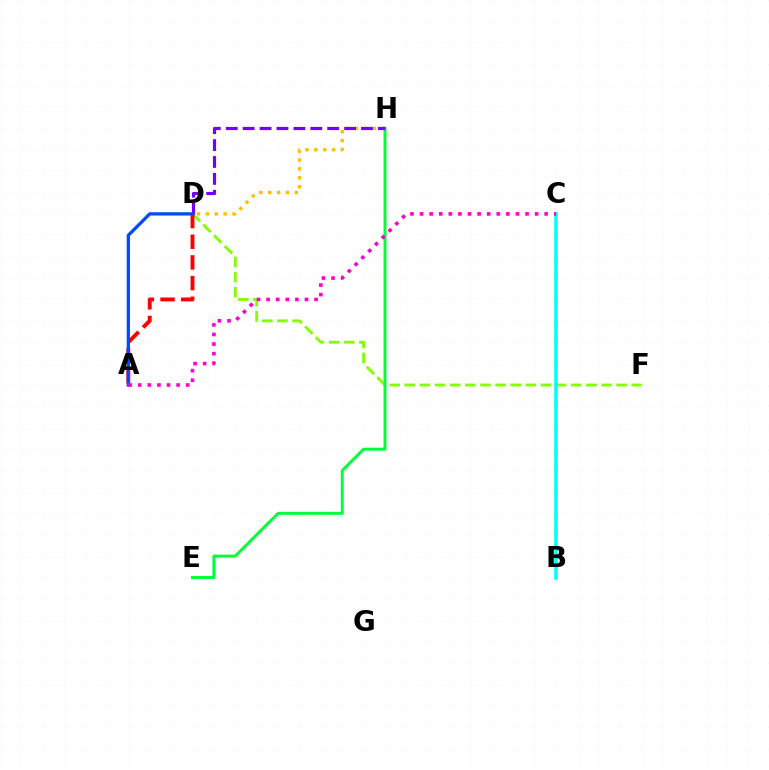{('D', 'F'): [{'color': '#84ff00', 'line_style': 'dashed', 'thickness': 2.06}], ('D', 'H'): [{'color': '#ffbd00', 'line_style': 'dotted', 'thickness': 2.42}, {'color': '#7200ff', 'line_style': 'dashed', 'thickness': 2.3}], ('A', 'D'): [{'color': '#ff0000', 'line_style': 'dashed', 'thickness': 2.81}, {'color': '#004bff', 'line_style': 'solid', 'thickness': 2.37}], ('E', 'H'): [{'color': '#00ff39', 'line_style': 'solid', 'thickness': 2.13}], ('B', 'C'): [{'color': '#00fff6', 'line_style': 'solid', 'thickness': 2.57}], ('A', 'C'): [{'color': '#ff00cf', 'line_style': 'dotted', 'thickness': 2.61}]}